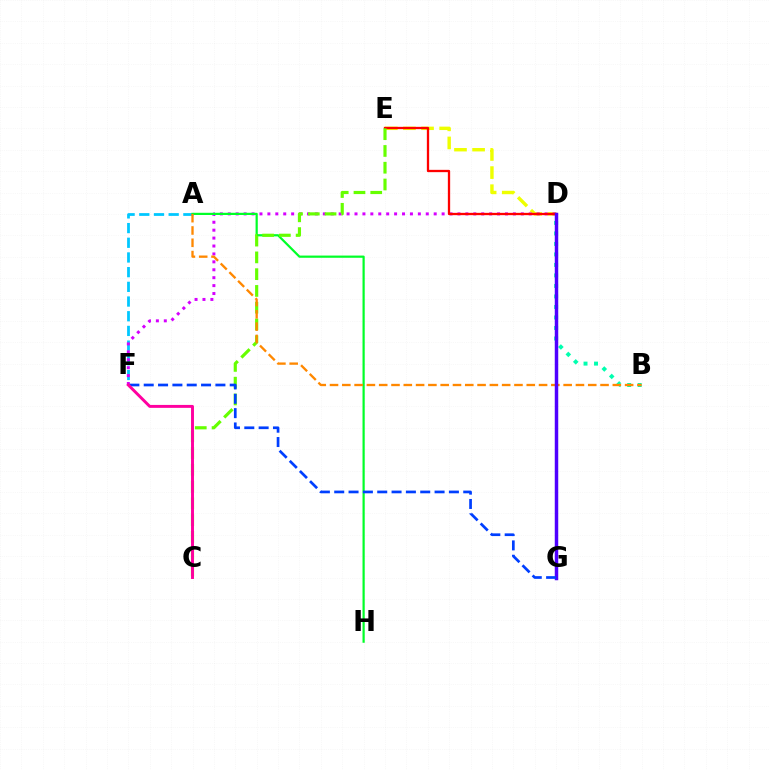{('A', 'F'): [{'color': '#00c7ff', 'line_style': 'dashed', 'thickness': 2.0}], ('B', 'D'): [{'color': '#00ffaf', 'line_style': 'dotted', 'thickness': 2.85}], ('D', 'E'): [{'color': '#eeff00', 'line_style': 'dashed', 'thickness': 2.46}, {'color': '#ff0000', 'line_style': 'solid', 'thickness': 1.66}], ('D', 'F'): [{'color': '#d600ff', 'line_style': 'dotted', 'thickness': 2.15}], ('A', 'H'): [{'color': '#00ff27', 'line_style': 'solid', 'thickness': 1.59}], ('C', 'E'): [{'color': '#66ff00', 'line_style': 'dashed', 'thickness': 2.28}], ('A', 'B'): [{'color': '#ff8800', 'line_style': 'dashed', 'thickness': 1.67}], ('D', 'G'): [{'color': '#4f00ff', 'line_style': 'solid', 'thickness': 2.5}], ('F', 'G'): [{'color': '#003fff', 'line_style': 'dashed', 'thickness': 1.95}], ('C', 'F'): [{'color': '#ff00a0', 'line_style': 'solid', 'thickness': 2.11}]}